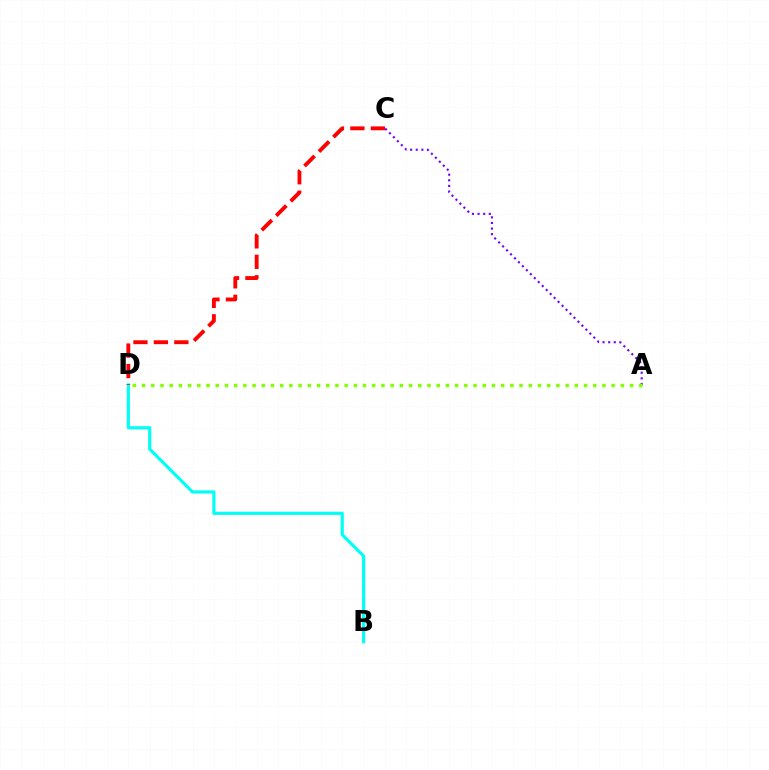{('A', 'C'): [{'color': '#7200ff', 'line_style': 'dotted', 'thickness': 1.52}], ('B', 'D'): [{'color': '#00fff6', 'line_style': 'solid', 'thickness': 2.29}], ('C', 'D'): [{'color': '#ff0000', 'line_style': 'dashed', 'thickness': 2.78}], ('A', 'D'): [{'color': '#84ff00', 'line_style': 'dotted', 'thickness': 2.5}]}